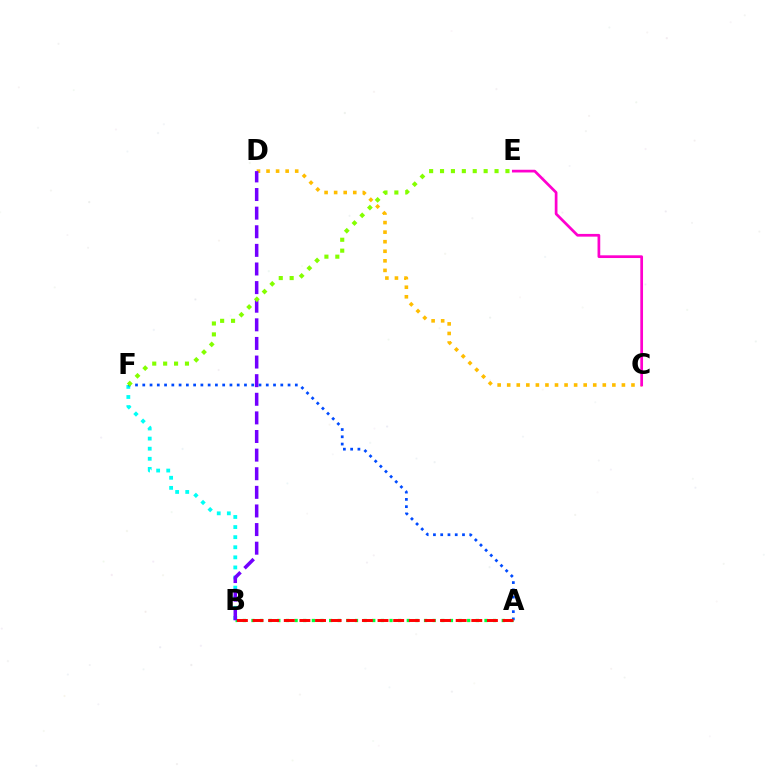{('B', 'F'): [{'color': '#00fff6', 'line_style': 'dotted', 'thickness': 2.74}], ('A', 'F'): [{'color': '#004bff', 'line_style': 'dotted', 'thickness': 1.97}], ('A', 'B'): [{'color': '#00ff39', 'line_style': 'dotted', 'thickness': 2.34}, {'color': '#ff0000', 'line_style': 'dashed', 'thickness': 2.12}], ('C', 'D'): [{'color': '#ffbd00', 'line_style': 'dotted', 'thickness': 2.6}], ('B', 'D'): [{'color': '#7200ff', 'line_style': 'dashed', 'thickness': 2.53}], ('E', 'F'): [{'color': '#84ff00', 'line_style': 'dotted', 'thickness': 2.96}], ('C', 'E'): [{'color': '#ff00cf', 'line_style': 'solid', 'thickness': 1.96}]}